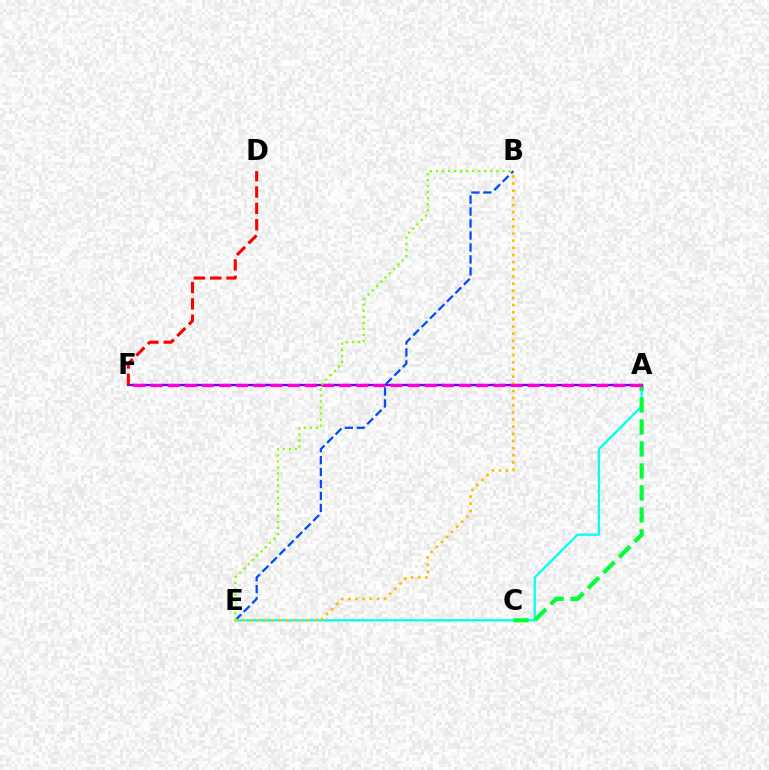{('B', 'E'): [{'color': '#004bff', 'line_style': 'dashed', 'thickness': 1.63}, {'color': '#ffbd00', 'line_style': 'dotted', 'thickness': 1.94}, {'color': '#84ff00', 'line_style': 'dotted', 'thickness': 1.64}], ('A', 'E'): [{'color': '#00fff6', 'line_style': 'solid', 'thickness': 1.63}], ('A', 'C'): [{'color': '#00ff39', 'line_style': 'dashed', 'thickness': 2.99}], ('A', 'F'): [{'color': '#7200ff', 'line_style': 'solid', 'thickness': 1.69}, {'color': '#ff00cf', 'line_style': 'dashed', 'thickness': 2.33}], ('D', 'F'): [{'color': '#ff0000', 'line_style': 'dashed', 'thickness': 2.22}]}